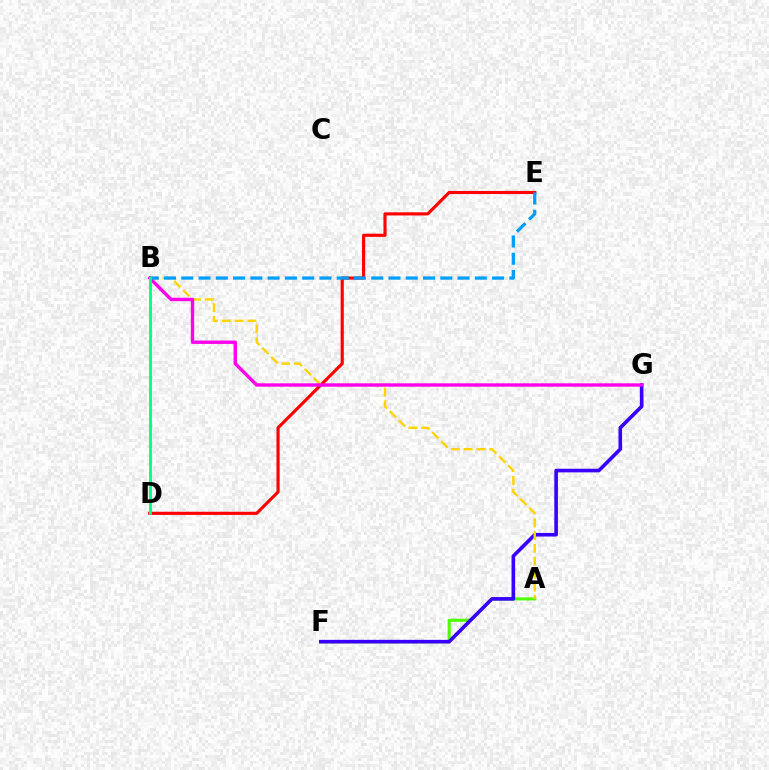{('D', 'E'): [{'color': '#ff0000', 'line_style': 'solid', 'thickness': 2.27}], ('A', 'F'): [{'color': '#4fff00', 'line_style': 'solid', 'thickness': 2.24}], ('F', 'G'): [{'color': '#3700ff', 'line_style': 'solid', 'thickness': 2.61}], ('A', 'B'): [{'color': '#ffd500', 'line_style': 'dashed', 'thickness': 1.74}], ('B', 'G'): [{'color': '#ff00ed', 'line_style': 'solid', 'thickness': 2.44}], ('B', 'E'): [{'color': '#009eff', 'line_style': 'dashed', 'thickness': 2.35}], ('B', 'D'): [{'color': '#00ff86', 'line_style': 'solid', 'thickness': 2.06}]}